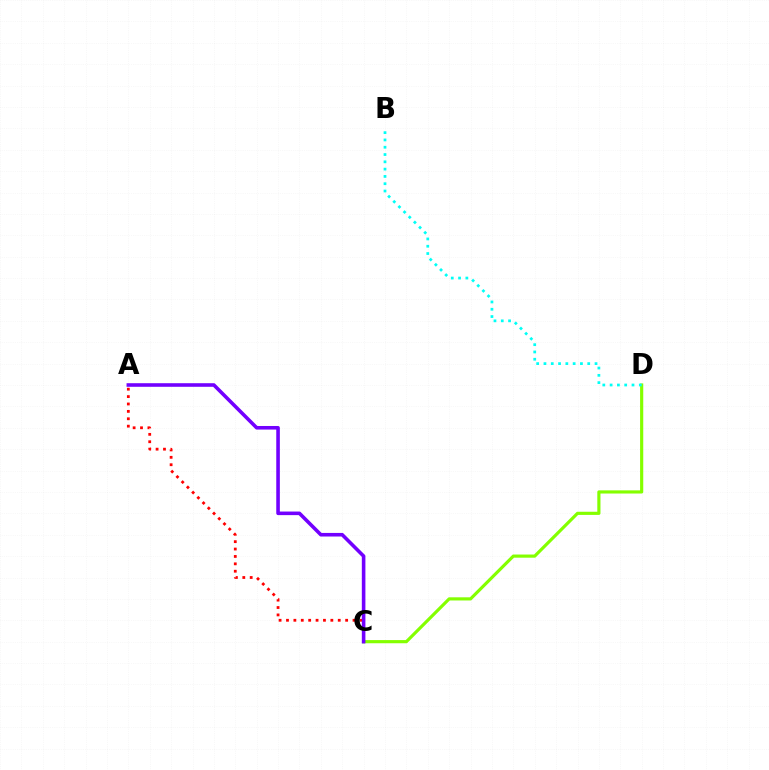{('A', 'C'): [{'color': '#ff0000', 'line_style': 'dotted', 'thickness': 2.01}, {'color': '#7200ff', 'line_style': 'solid', 'thickness': 2.58}], ('C', 'D'): [{'color': '#84ff00', 'line_style': 'solid', 'thickness': 2.28}], ('B', 'D'): [{'color': '#00fff6', 'line_style': 'dotted', 'thickness': 1.98}]}